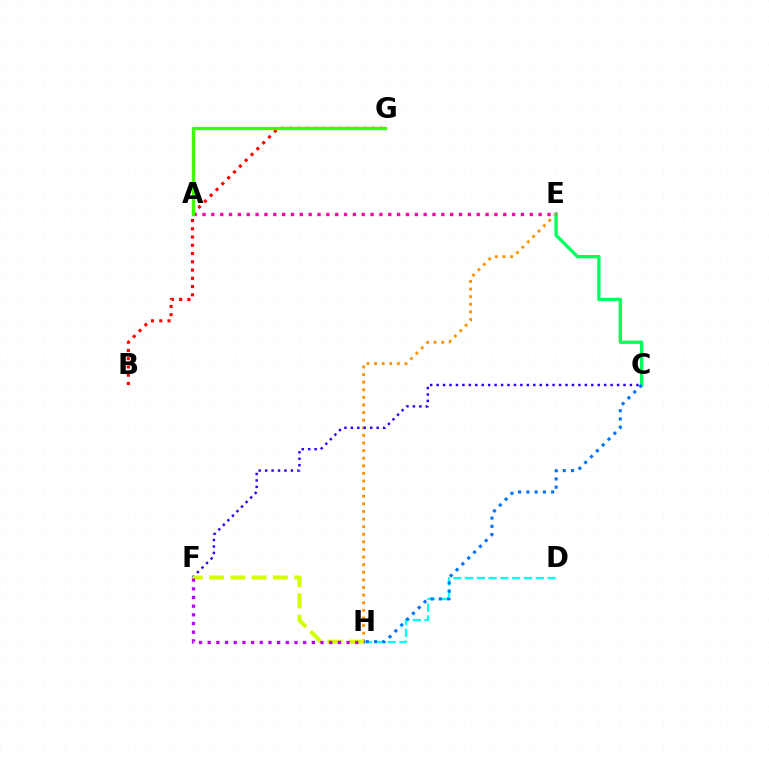{('E', 'H'): [{'color': '#ff9400', 'line_style': 'dotted', 'thickness': 2.07}], ('C', 'F'): [{'color': '#2500ff', 'line_style': 'dotted', 'thickness': 1.75}], ('C', 'E'): [{'color': '#00ff5c', 'line_style': 'solid', 'thickness': 2.39}], ('D', 'H'): [{'color': '#00fff6', 'line_style': 'dashed', 'thickness': 1.6}], ('B', 'G'): [{'color': '#ff0000', 'line_style': 'dotted', 'thickness': 2.24}], ('A', 'E'): [{'color': '#ff00ac', 'line_style': 'dotted', 'thickness': 2.4}], ('F', 'H'): [{'color': '#d1ff00', 'line_style': 'dashed', 'thickness': 2.89}, {'color': '#b900ff', 'line_style': 'dotted', 'thickness': 2.36}], ('A', 'G'): [{'color': '#3dff00', 'line_style': 'solid', 'thickness': 2.35}], ('C', 'H'): [{'color': '#0074ff', 'line_style': 'dotted', 'thickness': 2.24}]}